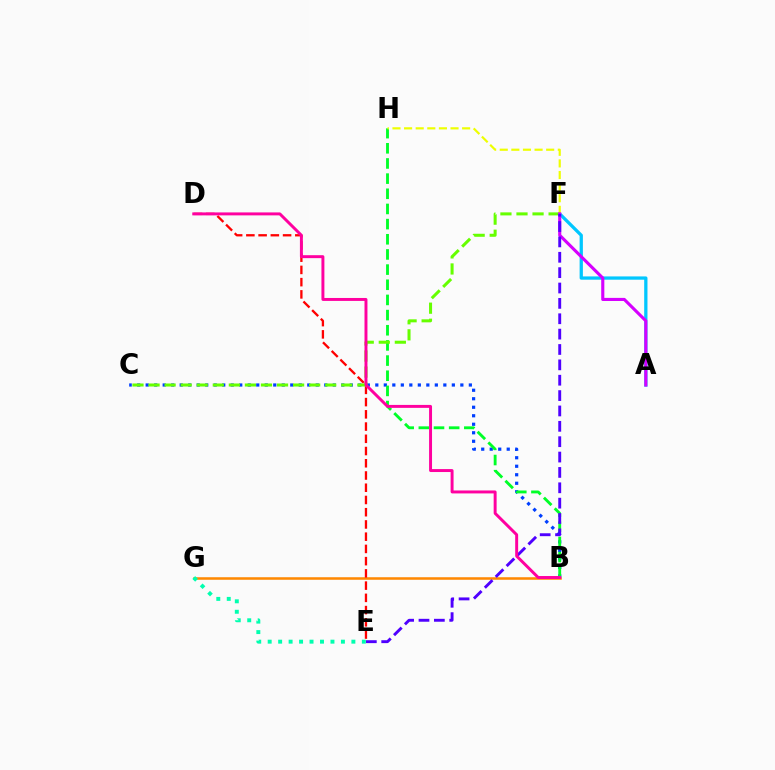{('B', 'G'): [{'color': '#ff8800', 'line_style': 'solid', 'thickness': 1.82}], ('A', 'F'): [{'color': '#00c7ff', 'line_style': 'solid', 'thickness': 2.36}, {'color': '#d600ff', 'line_style': 'solid', 'thickness': 2.24}], ('B', 'C'): [{'color': '#003fff', 'line_style': 'dotted', 'thickness': 2.31}], ('B', 'H'): [{'color': '#00ff27', 'line_style': 'dashed', 'thickness': 2.06}], ('D', 'E'): [{'color': '#ff0000', 'line_style': 'dashed', 'thickness': 1.66}], ('F', 'H'): [{'color': '#eeff00', 'line_style': 'dashed', 'thickness': 1.58}], ('C', 'F'): [{'color': '#66ff00', 'line_style': 'dashed', 'thickness': 2.18}], ('E', 'F'): [{'color': '#4f00ff', 'line_style': 'dashed', 'thickness': 2.09}], ('B', 'D'): [{'color': '#ff00a0', 'line_style': 'solid', 'thickness': 2.12}], ('E', 'G'): [{'color': '#00ffaf', 'line_style': 'dotted', 'thickness': 2.84}]}